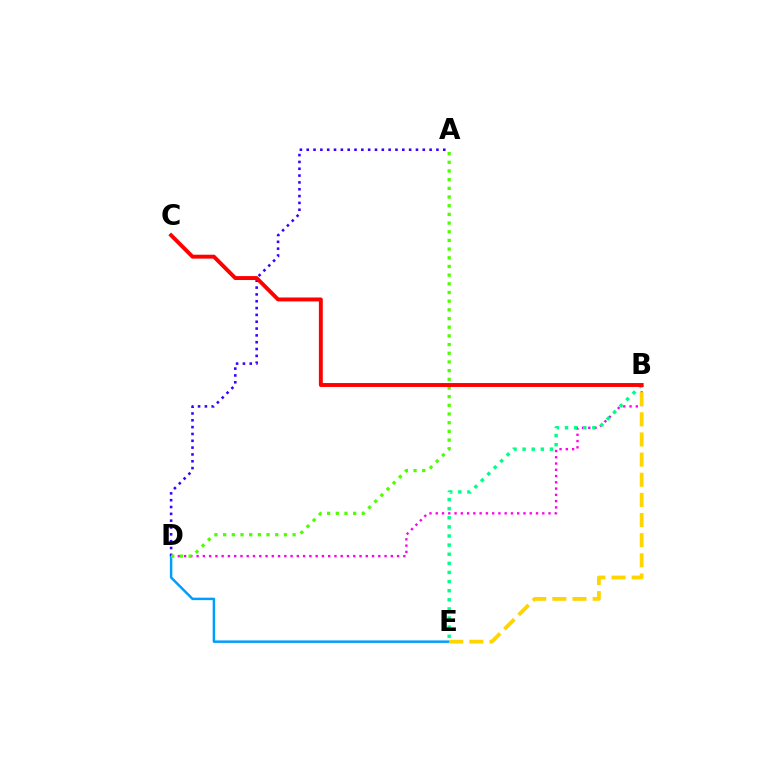{('D', 'E'): [{'color': '#009eff', 'line_style': 'solid', 'thickness': 1.78}], ('B', 'D'): [{'color': '#ff00ed', 'line_style': 'dotted', 'thickness': 1.7}], ('B', 'E'): [{'color': '#00ff86', 'line_style': 'dotted', 'thickness': 2.48}, {'color': '#ffd500', 'line_style': 'dashed', 'thickness': 2.74}], ('A', 'D'): [{'color': '#3700ff', 'line_style': 'dotted', 'thickness': 1.86}, {'color': '#4fff00', 'line_style': 'dotted', 'thickness': 2.36}], ('B', 'C'): [{'color': '#ff0000', 'line_style': 'solid', 'thickness': 2.82}]}